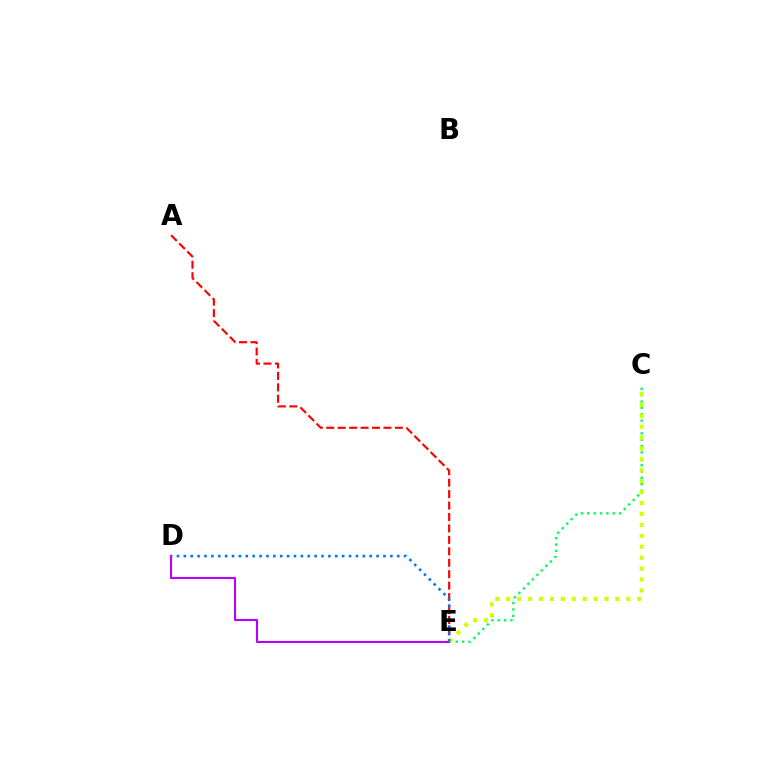{('C', 'E'): [{'color': '#00ff5c', 'line_style': 'dotted', 'thickness': 1.73}, {'color': '#d1ff00', 'line_style': 'dotted', 'thickness': 2.96}], ('D', 'E'): [{'color': '#b900ff', 'line_style': 'solid', 'thickness': 1.52}, {'color': '#0074ff', 'line_style': 'dotted', 'thickness': 1.87}], ('A', 'E'): [{'color': '#ff0000', 'line_style': 'dashed', 'thickness': 1.55}]}